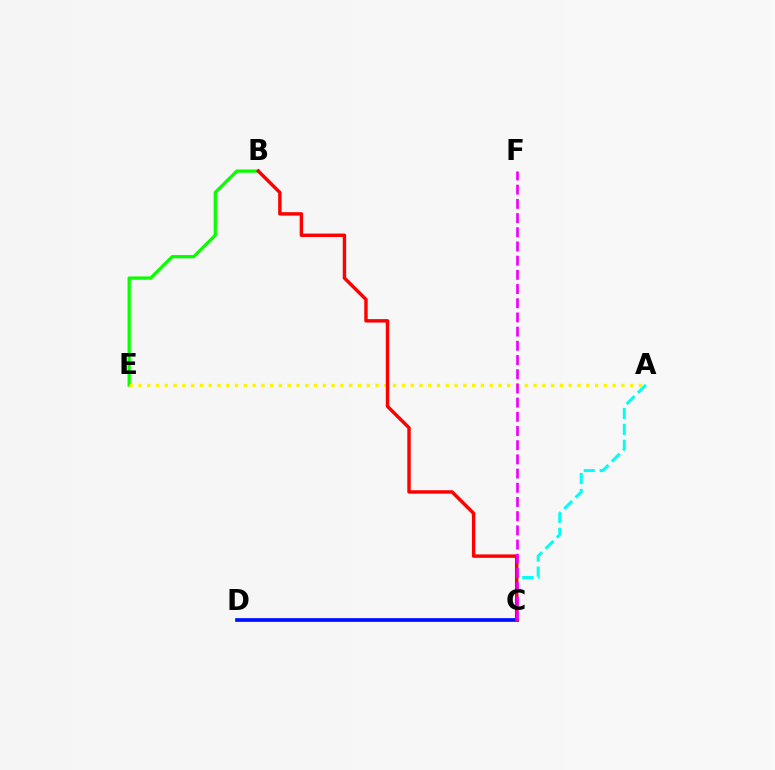{('A', 'C'): [{'color': '#00fff6', 'line_style': 'dashed', 'thickness': 2.16}], ('B', 'E'): [{'color': '#08ff00', 'line_style': 'solid', 'thickness': 2.34}], ('A', 'E'): [{'color': '#fcf500', 'line_style': 'dotted', 'thickness': 2.39}], ('C', 'D'): [{'color': '#0010ff', 'line_style': 'solid', 'thickness': 2.67}], ('B', 'C'): [{'color': '#ff0000', 'line_style': 'solid', 'thickness': 2.46}], ('C', 'F'): [{'color': '#ee00ff', 'line_style': 'dashed', 'thickness': 1.93}]}